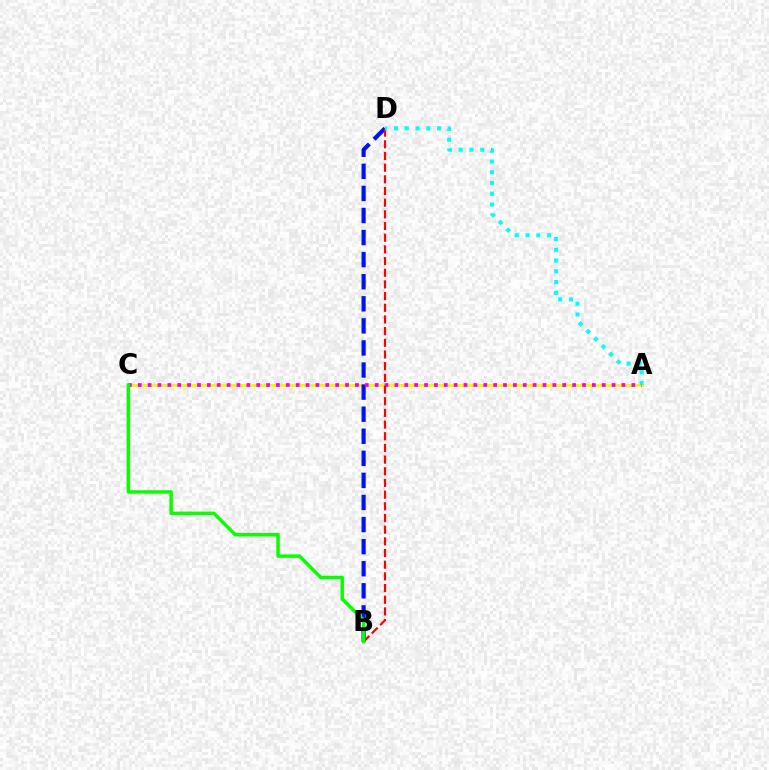{('A', 'C'): [{'color': '#fcf500', 'line_style': 'solid', 'thickness': 2.08}, {'color': '#ee00ff', 'line_style': 'dotted', 'thickness': 2.68}], ('B', 'D'): [{'color': '#0010ff', 'line_style': 'dashed', 'thickness': 3.0}, {'color': '#ff0000', 'line_style': 'dashed', 'thickness': 1.59}], ('A', 'D'): [{'color': '#00fff6', 'line_style': 'dotted', 'thickness': 2.92}], ('B', 'C'): [{'color': '#08ff00', 'line_style': 'solid', 'thickness': 2.5}]}